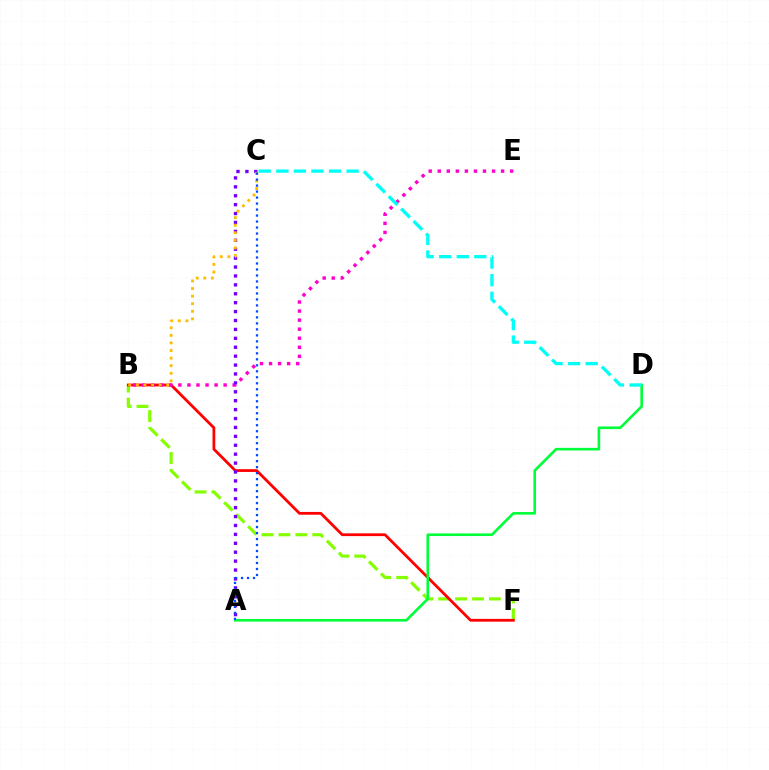{('B', 'F'): [{'color': '#84ff00', 'line_style': 'dashed', 'thickness': 2.3}, {'color': '#ff0000', 'line_style': 'solid', 'thickness': 2.0}], ('B', 'E'): [{'color': '#ff00cf', 'line_style': 'dotted', 'thickness': 2.46}], ('A', 'C'): [{'color': '#7200ff', 'line_style': 'dotted', 'thickness': 2.42}, {'color': '#004bff', 'line_style': 'dotted', 'thickness': 1.63}], ('B', 'C'): [{'color': '#ffbd00', 'line_style': 'dotted', 'thickness': 2.06}], ('A', 'D'): [{'color': '#00ff39', 'line_style': 'solid', 'thickness': 1.89}], ('C', 'D'): [{'color': '#00fff6', 'line_style': 'dashed', 'thickness': 2.39}]}